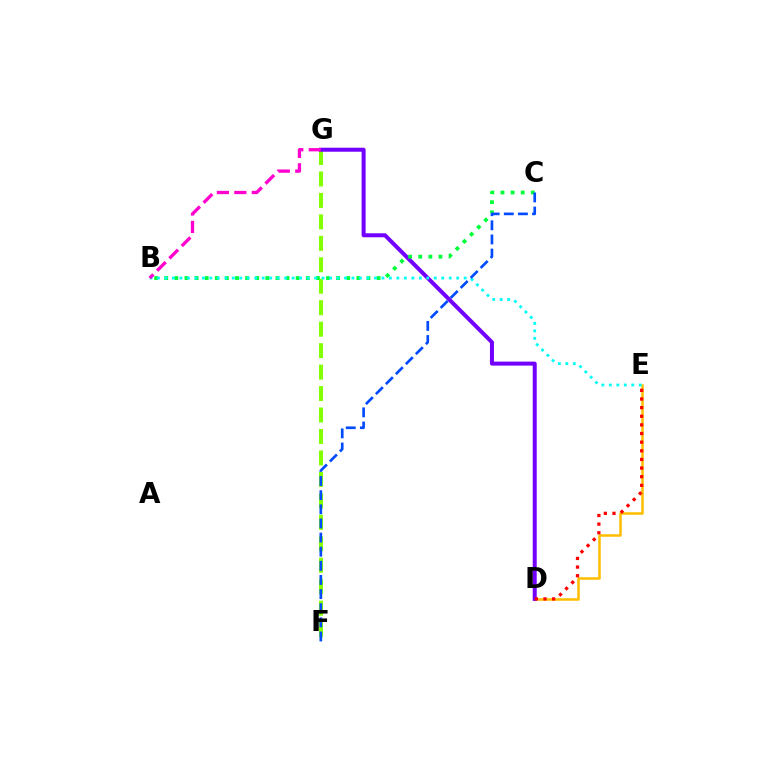{('D', 'E'): [{'color': '#ffbd00', 'line_style': 'solid', 'thickness': 1.83}, {'color': '#ff0000', 'line_style': 'dotted', 'thickness': 2.35}], ('F', 'G'): [{'color': '#84ff00', 'line_style': 'dashed', 'thickness': 2.92}], ('D', 'G'): [{'color': '#7200ff', 'line_style': 'solid', 'thickness': 2.88}], ('B', 'C'): [{'color': '#00ff39', 'line_style': 'dotted', 'thickness': 2.75}], ('B', 'E'): [{'color': '#00fff6', 'line_style': 'dotted', 'thickness': 2.03}], ('C', 'F'): [{'color': '#004bff', 'line_style': 'dashed', 'thickness': 1.92}], ('B', 'G'): [{'color': '#ff00cf', 'line_style': 'dashed', 'thickness': 2.37}]}